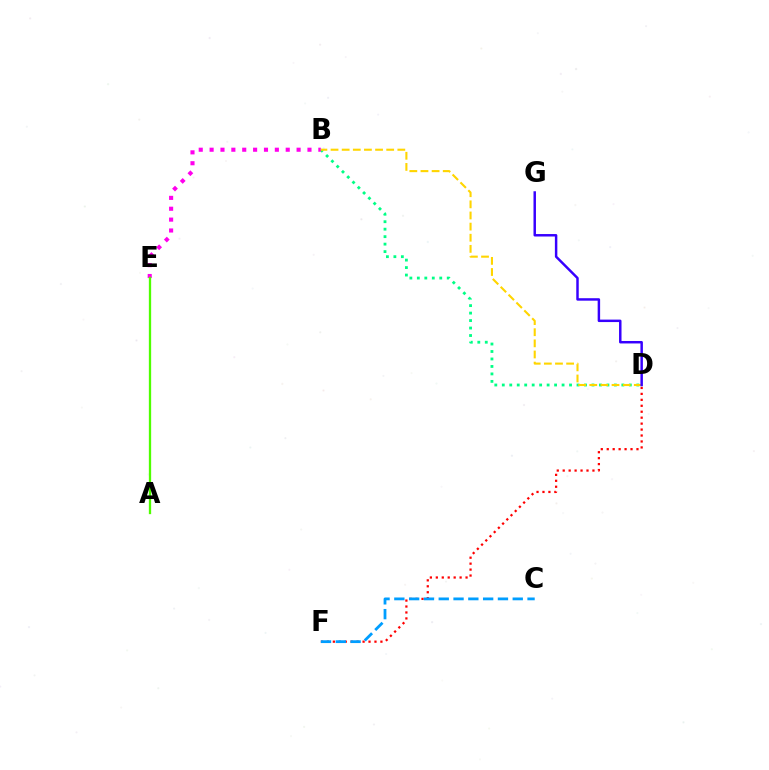{('D', 'F'): [{'color': '#ff0000', 'line_style': 'dotted', 'thickness': 1.62}], ('C', 'F'): [{'color': '#009eff', 'line_style': 'dashed', 'thickness': 2.01}], ('B', 'D'): [{'color': '#00ff86', 'line_style': 'dotted', 'thickness': 2.03}, {'color': '#ffd500', 'line_style': 'dashed', 'thickness': 1.51}], ('B', 'E'): [{'color': '#ff00ed', 'line_style': 'dotted', 'thickness': 2.95}], ('A', 'E'): [{'color': '#4fff00', 'line_style': 'solid', 'thickness': 1.66}], ('D', 'G'): [{'color': '#3700ff', 'line_style': 'solid', 'thickness': 1.78}]}